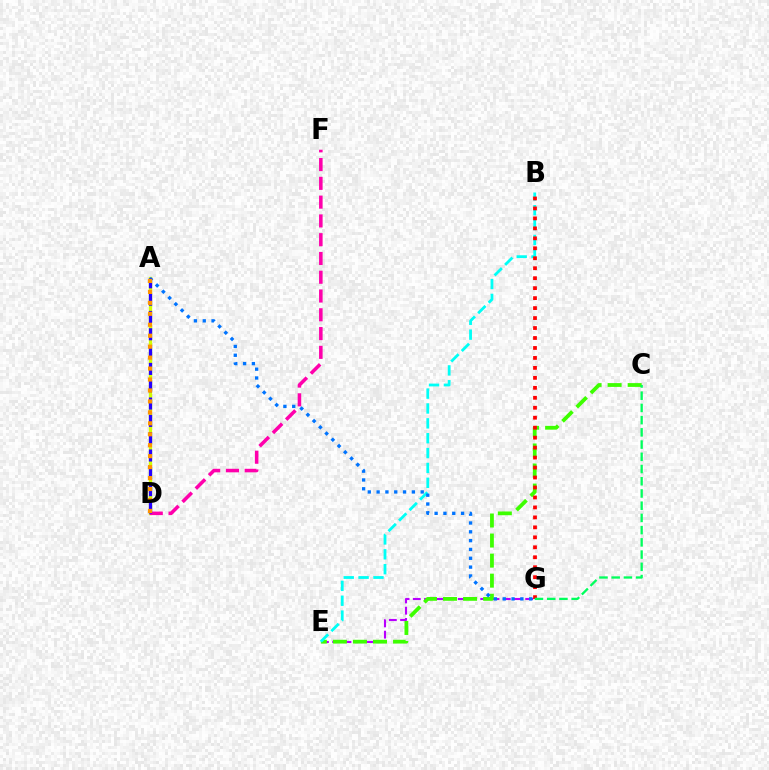{('E', 'G'): [{'color': '#b900ff', 'line_style': 'dashed', 'thickness': 1.53}], ('C', 'E'): [{'color': '#3dff00', 'line_style': 'dashed', 'thickness': 2.72}], ('B', 'E'): [{'color': '#00fff6', 'line_style': 'dashed', 'thickness': 2.02}], ('A', 'D'): [{'color': '#d1ff00', 'line_style': 'solid', 'thickness': 2.39}, {'color': '#2500ff', 'line_style': 'dashed', 'thickness': 2.35}, {'color': '#ff9400', 'line_style': 'dotted', 'thickness': 2.98}], ('D', 'F'): [{'color': '#ff00ac', 'line_style': 'dashed', 'thickness': 2.55}], ('A', 'G'): [{'color': '#0074ff', 'line_style': 'dotted', 'thickness': 2.4}], ('B', 'G'): [{'color': '#ff0000', 'line_style': 'dotted', 'thickness': 2.71}], ('C', 'G'): [{'color': '#00ff5c', 'line_style': 'dashed', 'thickness': 1.66}]}